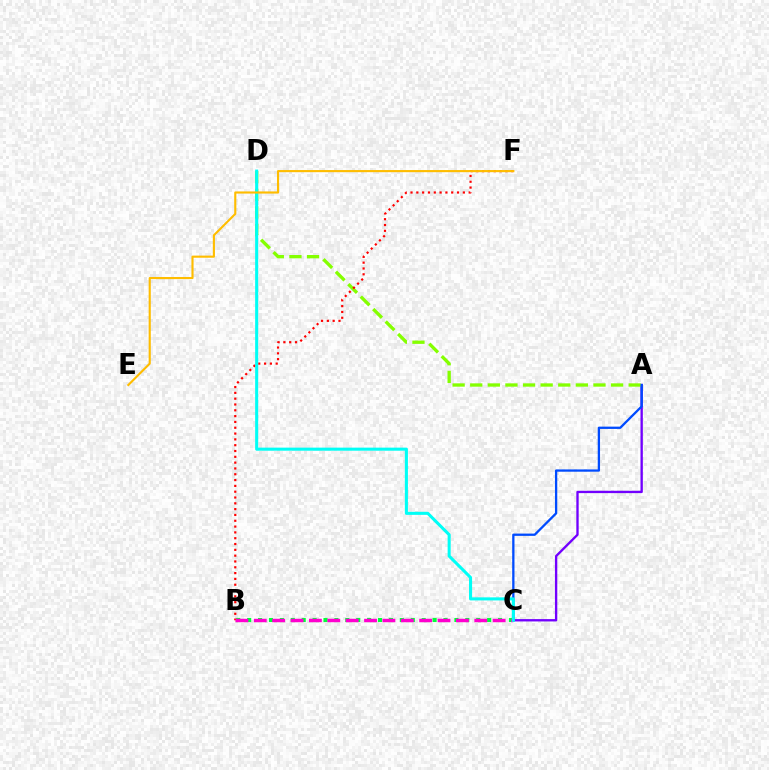{('A', 'C'): [{'color': '#7200ff', 'line_style': 'solid', 'thickness': 1.69}, {'color': '#004bff', 'line_style': 'solid', 'thickness': 1.65}], ('A', 'D'): [{'color': '#84ff00', 'line_style': 'dashed', 'thickness': 2.39}], ('B', 'C'): [{'color': '#00ff39', 'line_style': 'dotted', 'thickness': 2.96}, {'color': '#ff00cf', 'line_style': 'dashed', 'thickness': 2.5}], ('B', 'F'): [{'color': '#ff0000', 'line_style': 'dotted', 'thickness': 1.58}], ('C', 'D'): [{'color': '#00fff6', 'line_style': 'solid', 'thickness': 2.2}], ('E', 'F'): [{'color': '#ffbd00', 'line_style': 'solid', 'thickness': 1.54}]}